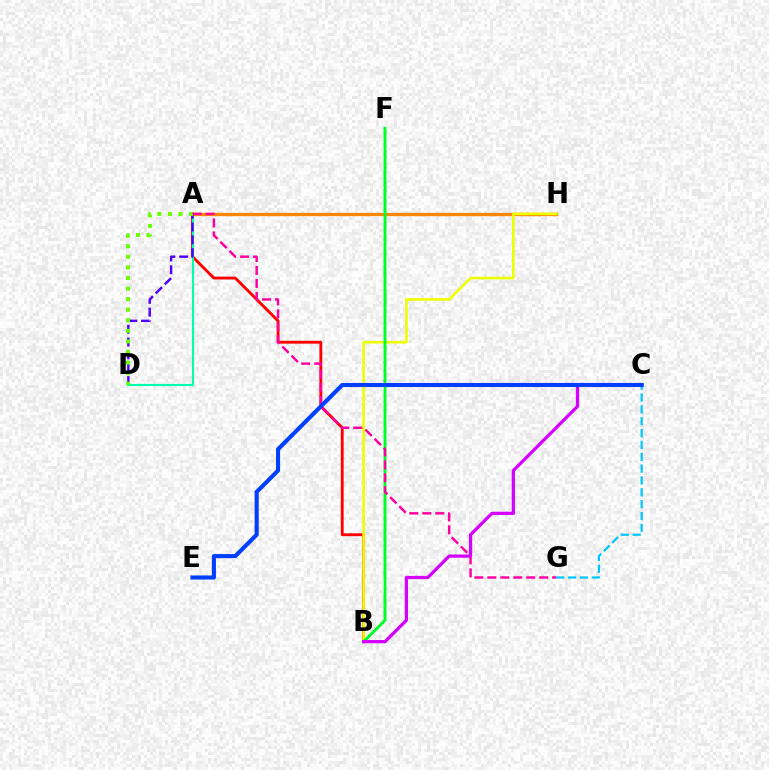{('A', 'B'): [{'color': '#ff0000', 'line_style': 'solid', 'thickness': 2.06}], ('A', 'D'): [{'color': '#00ffaf', 'line_style': 'solid', 'thickness': 1.54}, {'color': '#4f00ff', 'line_style': 'dashed', 'thickness': 1.74}, {'color': '#66ff00', 'line_style': 'dotted', 'thickness': 2.87}], ('A', 'H'): [{'color': '#ff8800', 'line_style': 'solid', 'thickness': 2.38}], ('C', 'G'): [{'color': '#00c7ff', 'line_style': 'dashed', 'thickness': 1.61}], ('B', 'H'): [{'color': '#eeff00', 'line_style': 'solid', 'thickness': 1.87}], ('B', 'F'): [{'color': '#00ff27', 'line_style': 'solid', 'thickness': 2.11}], ('A', 'G'): [{'color': '#ff00a0', 'line_style': 'dashed', 'thickness': 1.76}], ('B', 'C'): [{'color': '#d600ff', 'line_style': 'solid', 'thickness': 2.34}], ('C', 'E'): [{'color': '#003fff', 'line_style': 'solid', 'thickness': 2.95}]}